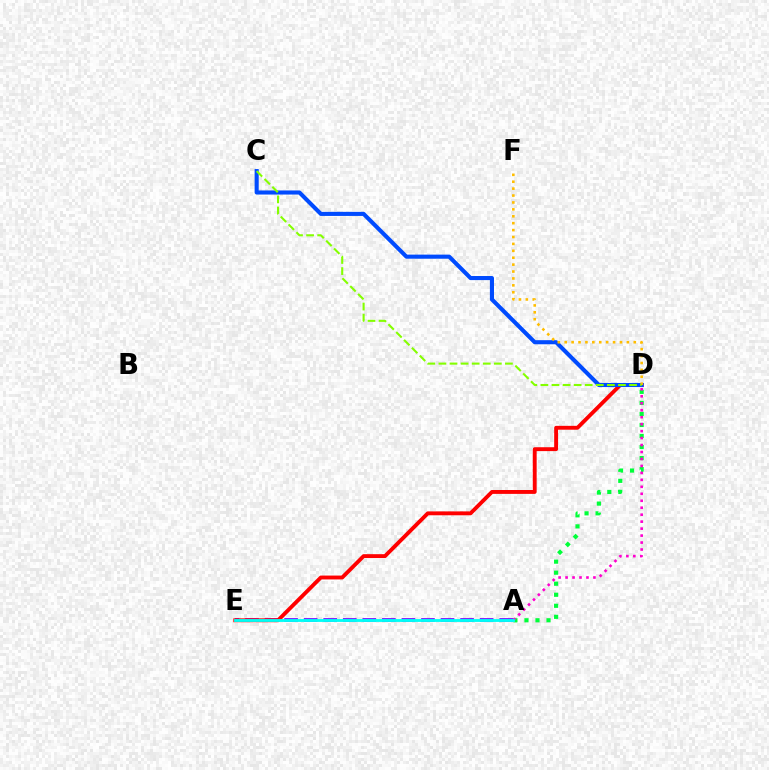{('A', 'E'): [{'color': '#7200ff', 'line_style': 'dashed', 'thickness': 2.66}, {'color': '#00fff6', 'line_style': 'solid', 'thickness': 2.05}], ('A', 'D'): [{'color': '#00ff39', 'line_style': 'dotted', 'thickness': 3.0}, {'color': '#ff00cf', 'line_style': 'dotted', 'thickness': 1.89}], ('D', 'E'): [{'color': '#ff0000', 'line_style': 'solid', 'thickness': 2.79}], ('C', 'D'): [{'color': '#004bff', 'line_style': 'solid', 'thickness': 2.95}, {'color': '#84ff00', 'line_style': 'dashed', 'thickness': 1.51}], ('D', 'F'): [{'color': '#ffbd00', 'line_style': 'dotted', 'thickness': 1.88}]}